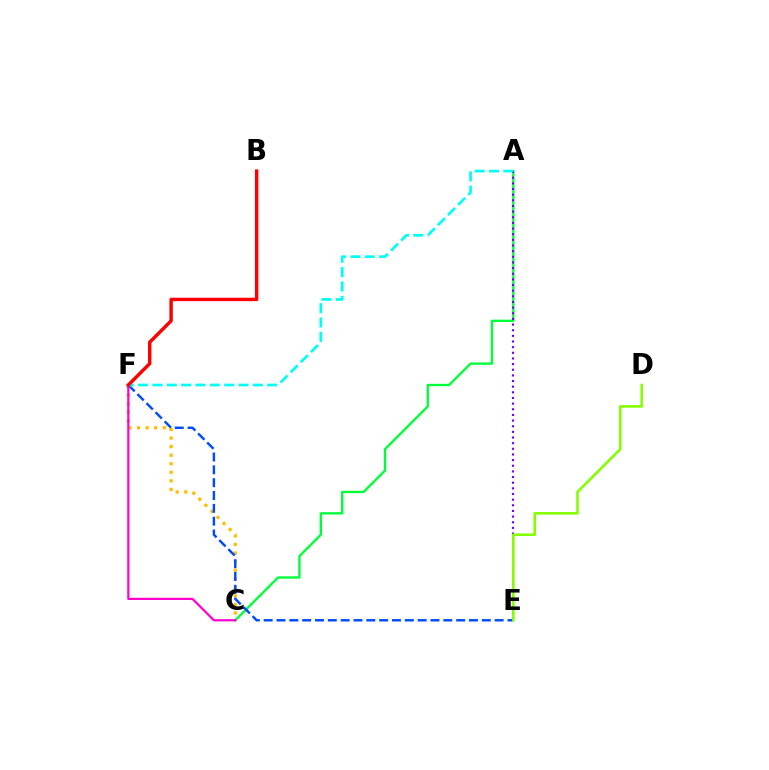{('A', 'C'): [{'color': '#00ff39', 'line_style': 'solid', 'thickness': 1.7}], ('C', 'F'): [{'color': '#ffbd00', 'line_style': 'dotted', 'thickness': 2.33}, {'color': '#ff00cf', 'line_style': 'solid', 'thickness': 1.59}], ('E', 'F'): [{'color': '#004bff', 'line_style': 'dashed', 'thickness': 1.74}], ('A', 'E'): [{'color': '#7200ff', 'line_style': 'dotted', 'thickness': 1.53}], ('A', 'F'): [{'color': '#00fff6', 'line_style': 'dashed', 'thickness': 1.95}], ('B', 'F'): [{'color': '#ff0000', 'line_style': 'solid', 'thickness': 2.46}], ('D', 'E'): [{'color': '#84ff00', 'line_style': 'solid', 'thickness': 1.86}]}